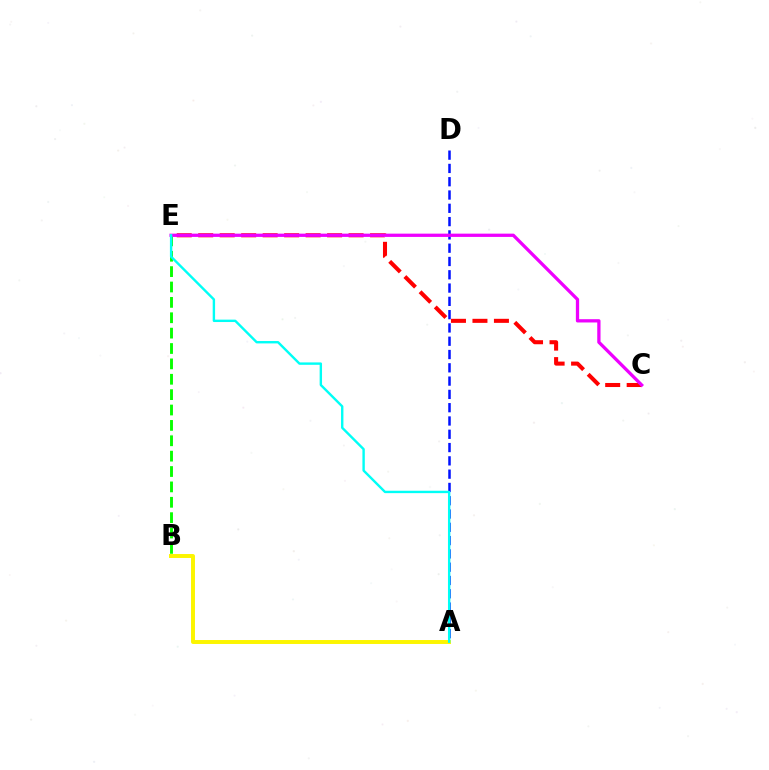{('C', 'E'): [{'color': '#ff0000', 'line_style': 'dashed', 'thickness': 2.92}, {'color': '#ee00ff', 'line_style': 'solid', 'thickness': 2.36}], ('B', 'E'): [{'color': '#08ff00', 'line_style': 'dashed', 'thickness': 2.09}], ('A', 'D'): [{'color': '#0010ff', 'line_style': 'dashed', 'thickness': 1.81}], ('A', 'B'): [{'color': '#fcf500', 'line_style': 'solid', 'thickness': 2.84}], ('A', 'E'): [{'color': '#00fff6', 'line_style': 'solid', 'thickness': 1.72}]}